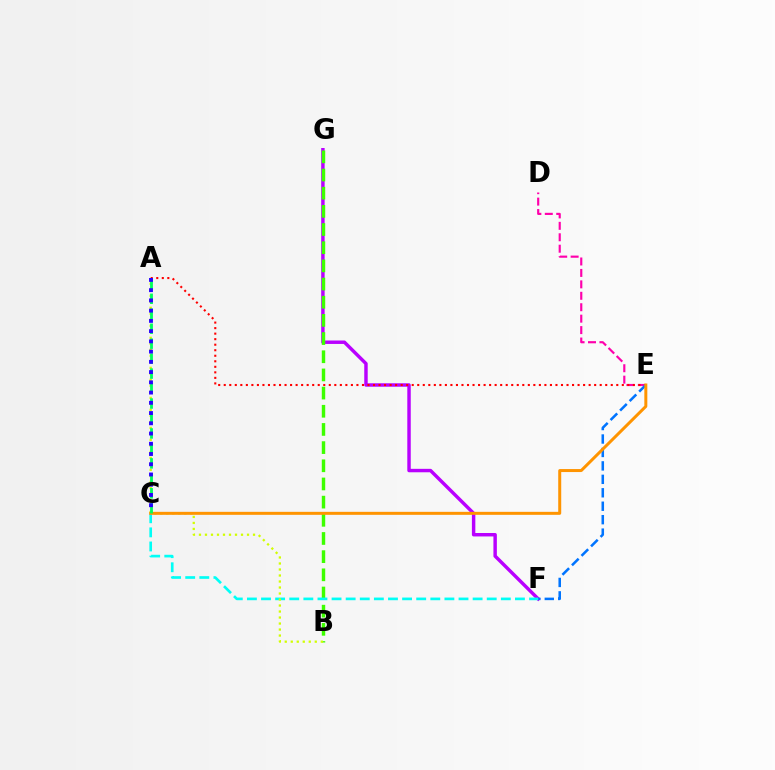{('D', 'E'): [{'color': '#ff00ac', 'line_style': 'dashed', 'thickness': 1.55}], ('F', 'G'): [{'color': '#b900ff', 'line_style': 'solid', 'thickness': 2.48}], ('A', 'E'): [{'color': '#ff0000', 'line_style': 'dotted', 'thickness': 1.5}], ('B', 'G'): [{'color': '#3dff00', 'line_style': 'dashed', 'thickness': 2.47}], ('E', 'F'): [{'color': '#0074ff', 'line_style': 'dashed', 'thickness': 1.83}], ('C', 'F'): [{'color': '#00fff6', 'line_style': 'dashed', 'thickness': 1.92}], ('A', 'B'): [{'color': '#d1ff00', 'line_style': 'dotted', 'thickness': 1.63}], ('C', 'E'): [{'color': '#ff9400', 'line_style': 'solid', 'thickness': 2.15}], ('A', 'C'): [{'color': '#00ff5c', 'line_style': 'dashed', 'thickness': 2.03}, {'color': '#2500ff', 'line_style': 'dotted', 'thickness': 2.78}]}